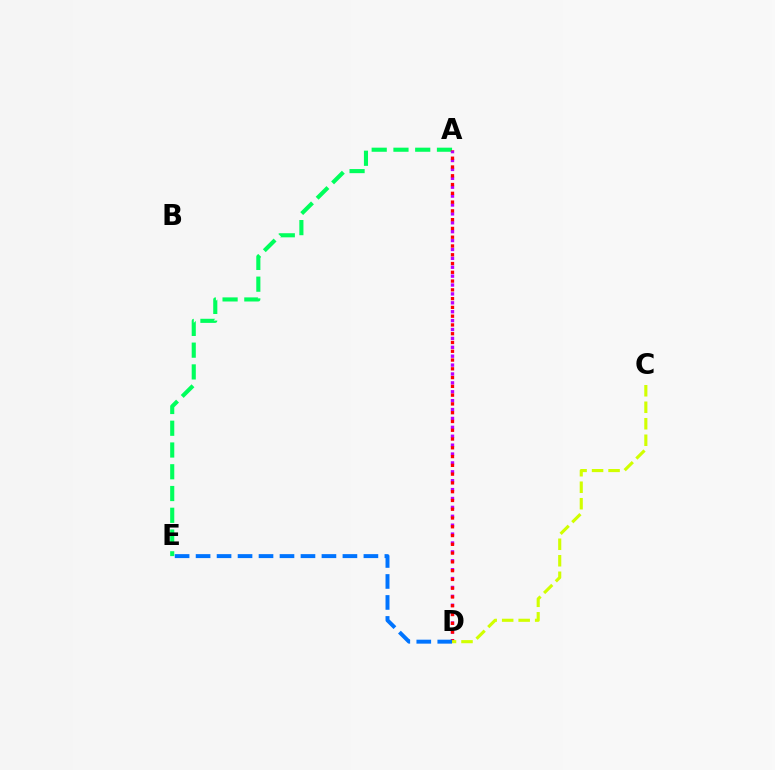{('A', 'E'): [{'color': '#00ff5c', 'line_style': 'dashed', 'thickness': 2.96}], ('A', 'D'): [{'color': '#b900ff', 'line_style': 'dotted', 'thickness': 2.42}, {'color': '#ff0000', 'line_style': 'dotted', 'thickness': 2.38}], ('D', 'E'): [{'color': '#0074ff', 'line_style': 'dashed', 'thickness': 2.85}], ('C', 'D'): [{'color': '#d1ff00', 'line_style': 'dashed', 'thickness': 2.24}]}